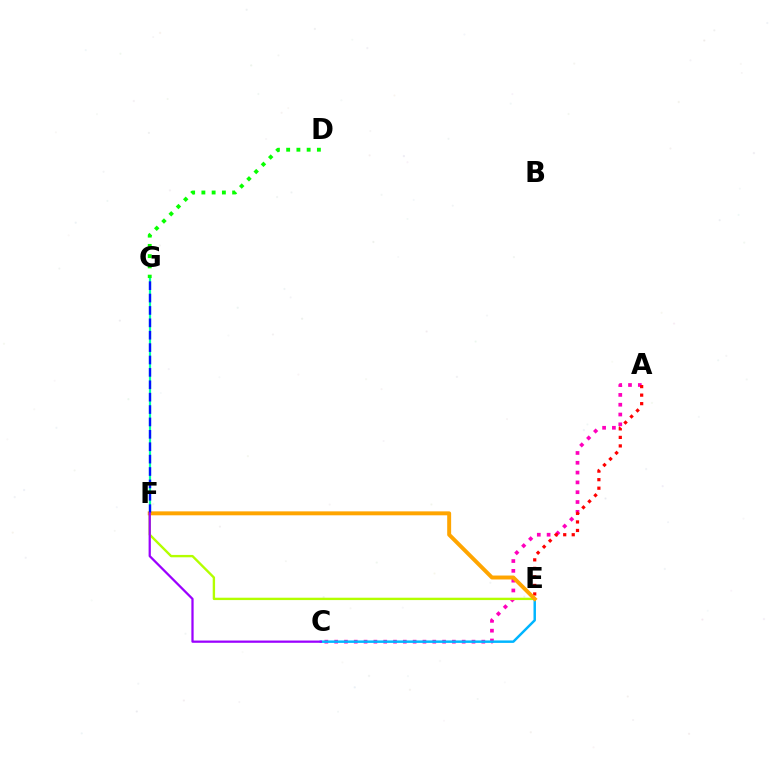{('A', 'C'): [{'color': '#ff00bd', 'line_style': 'dotted', 'thickness': 2.67}], ('E', 'F'): [{'color': '#b3ff00', 'line_style': 'solid', 'thickness': 1.7}, {'color': '#ffa500', 'line_style': 'solid', 'thickness': 2.84}], ('F', 'G'): [{'color': '#00ff9d', 'line_style': 'solid', 'thickness': 1.59}, {'color': '#0010ff', 'line_style': 'dashed', 'thickness': 1.68}], ('A', 'E'): [{'color': '#ff0000', 'line_style': 'dotted', 'thickness': 2.32}], ('C', 'E'): [{'color': '#00b5ff', 'line_style': 'solid', 'thickness': 1.77}], ('D', 'G'): [{'color': '#08ff00', 'line_style': 'dotted', 'thickness': 2.78}], ('C', 'F'): [{'color': '#9b00ff', 'line_style': 'solid', 'thickness': 1.62}]}